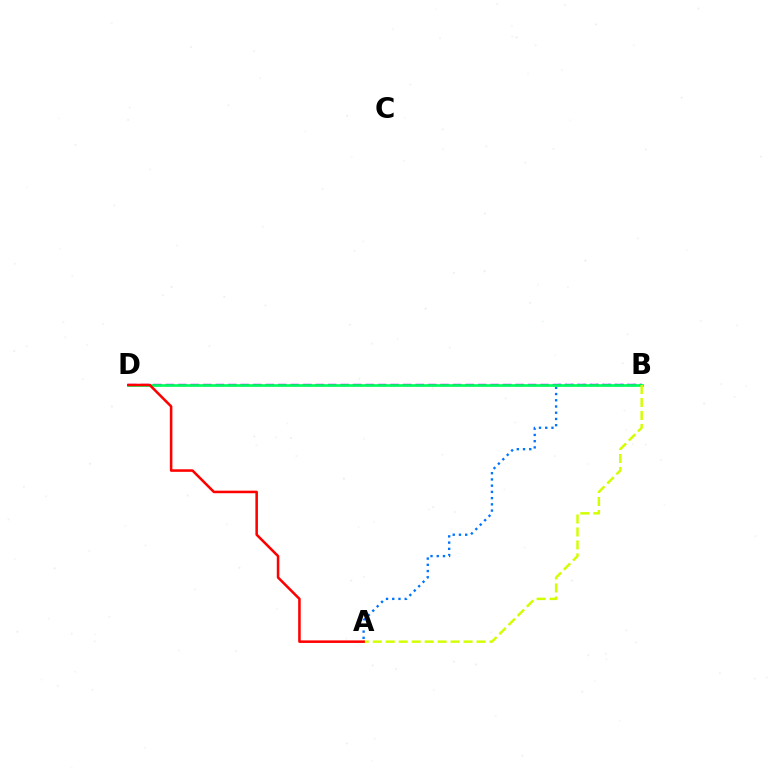{('B', 'D'): [{'color': '#b900ff', 'line_style': 'dashed', 'thickness': 1.7}, {'color': '#00ff5c', 'line_style': 'solid', 'thickness': 1.94}], ('A', 'B'): [{'color': '#0074ff', 'line_style': 'dotted', 'thickness': 1.69}, {'color': '#d1ff00', 'line_style': 'dashed', 'thickness': 1.76}], ('A', 'D'): [{'color': '#ff0000', 'line_style': 'solid', 'thickness': 1.83}]}